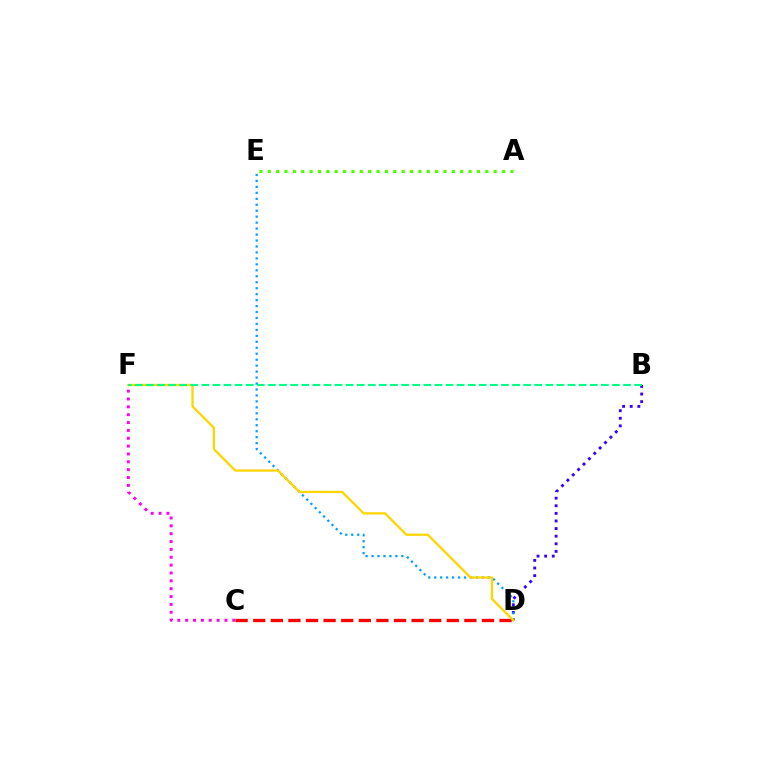{('A', 'E'): [{'color': '#4fff00', 'line_style': 'dotted', 'thickness': 2.27}], ('B', 'D'): [{'color': '#3700ff', 'line_style': 'dotted', 'thickness': 2.07}], ('D', 'E'): [{'color': '#009eff', 'line_style': 'dotted', 'thickness': 1.62}], ('C', 'F'): [{'color': '#ff00ed', 'line_style': 'dotted', 'thickness': 2.13}], ('C', 'D'): [{'color': '#ff0000', 'line_style': 'dashed', 'thickness': 2.39}], ('D', 'F'): [{'color': '#ffd500', 'line_style': 'solid', 'thickness': 1.66}], ('B', 'F'): [{'color': '#00ff86', 'line_style': 'dashed', 'thickness': 1.51}]}